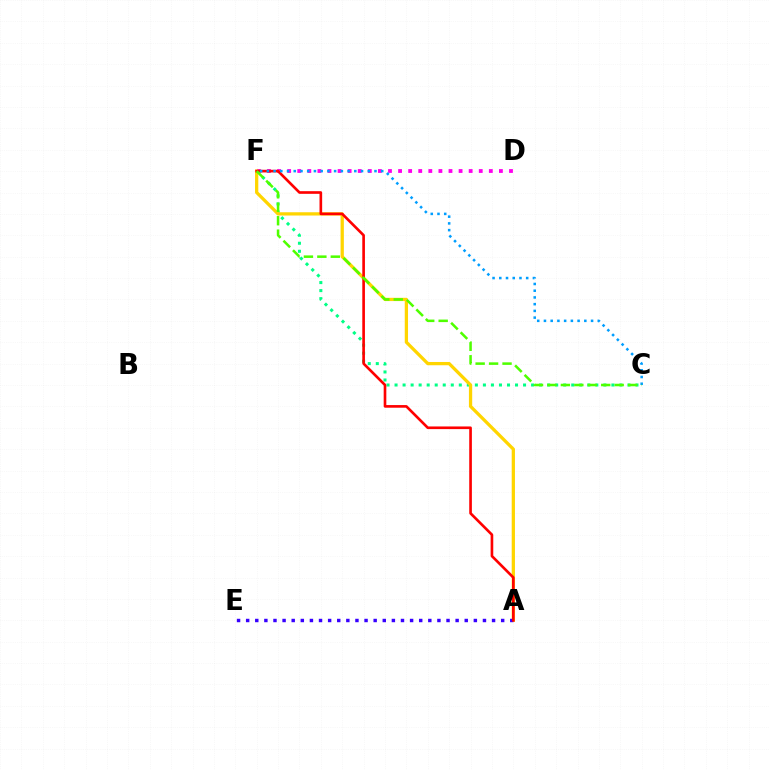{('D', 'F'): [{'color': '#ff00ed', 'line_style': 'dotted', 'thickness': 2.74}], ('C', 'F'): [{'color': '#00ff86', 'line_style': 'dotted', 'thickness': 2.18}, {'color': '#009eff', 'line_style': 'dotted', 'thickness': 1.83}, {'color': '#4fff00', 'line_style': 'dashed', 'thickness': 1.83}], ('A', 'F'): [{'color': '#ffd500', 'line_style': 'solid', 'thickness': 2.35}, {'color': '#ff0000', 'line_style': 'solid', 'thickness': 1.91}], ('A', 'E'): [{'color': '#3700ff', 'line_style': 'dotted', 'thickness': 2.47}]}